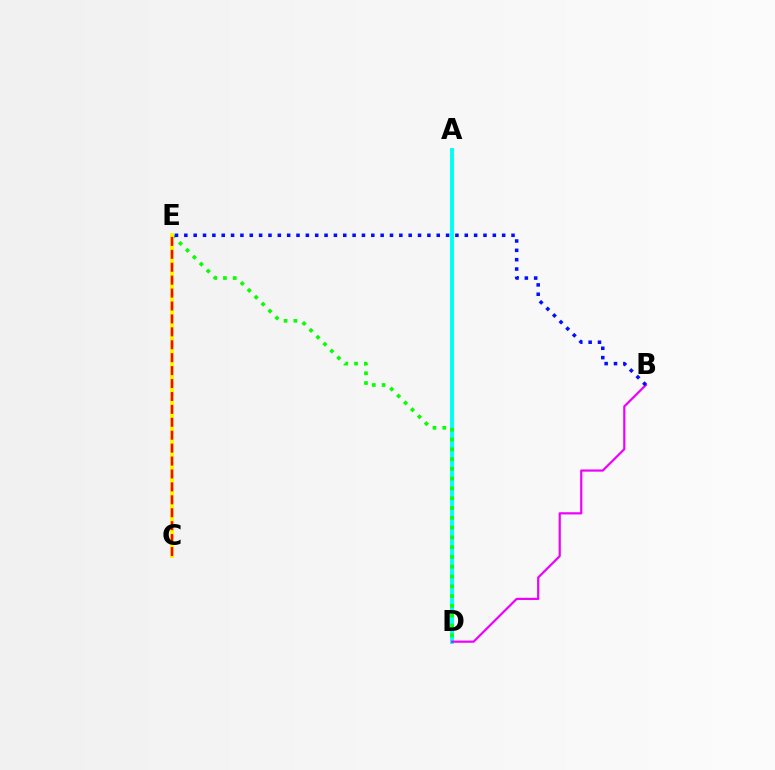{('A', 'D'): [{'color': '#00fff6', 'line_style': 'solid', 'thickness': 2.81}], ('D', 'E'): [{'color': '#08ff00', 'line_style': 'dotted', 'thickness': 2.66}], ('B', 'D'): [{'color': '#ee00ff', 'line_style': 'solid', 'thickness': 1.59}], ('C', 'E'): [{'color': '#fcf500', 'line_style': 'solid', 'thickness': 2.83}, {'color': '#ff0000', 'line_style': 'dashed', 'thickness': 1.76}], ('B', 'E'): [{'color': '#0010ff', 'line_style': 'dotted', 'thickness': 2.54}]}